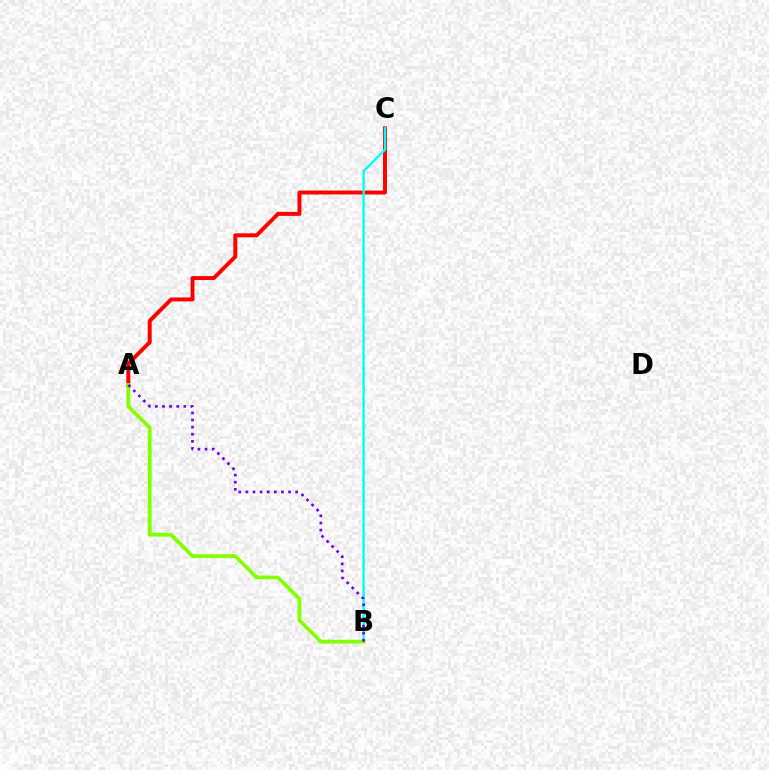{('A', 'C'): [{'color': '#ff0000', 'line_style': 'solid', 'thickness': 2.84}], ('B', 'C'): [{'color': '#00fff6', 'line_style': 'solid', 'thickness': 1.7}], ('A', 'B'): [{'color': '#84ff00', 'line_style': 'solid', 'thickness': 2.71}, {'color': '#7200ff', 'line_style': 'dotted', 'thickness': 1.93}]}